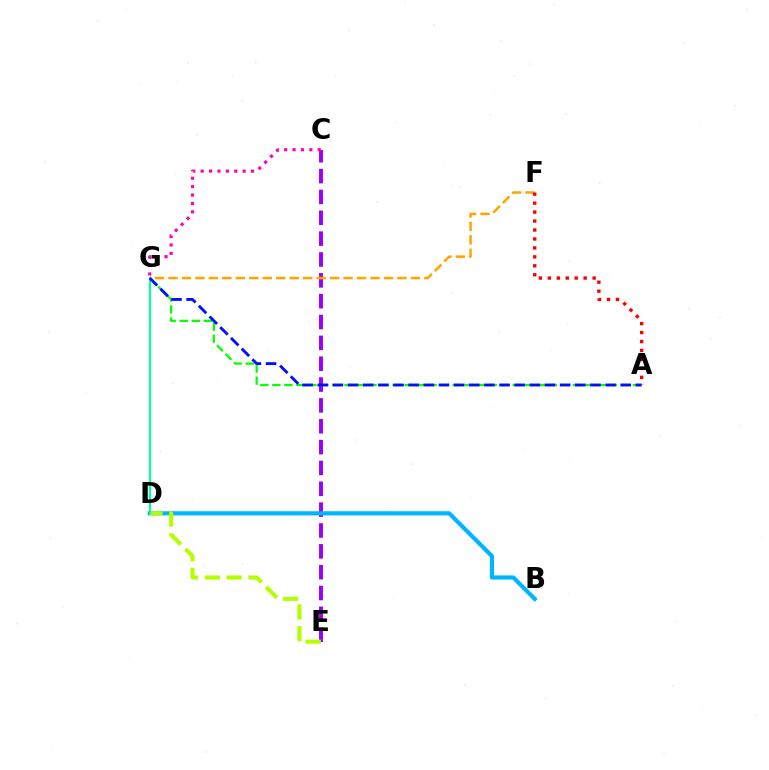{('C', 'E'): [{'color': '#9b00ff', 'line_style': 'dashed', 'thickness': 2.83}], ('F', 'G'): [{'color': '#ffa500', 'line_style': 'dashed', 'thickness': 1.83}], ('B', 'D'): [{'color': '#00b5ff', 'line_style': 'solid', 'thickness': 2.99}], ('A', 'G'): [{'color': '#08ff00', 'line_style': 'dashed', 'thickness': 1.63}, {'color': '#0010ff', 'line_style': 'dashed', 'thickness': 2.06}], ('D', 'E'): [{'color': '#b3ff00', 'line_style': 'dashed', 'thickness': 2.96}], ('D', 'G'): [{'color': '#00ff9d', 'line_style': 'solid', 'thickness': 1.55}], ('C', 'G'): [{'color': '#ff00bd', 'line_style': 'dotted', 'thickness': 2.28}], ('A', 'F'): [{'color': '#ff0000', 'line_style': 'dotted', 'thickness': 2.43}]}